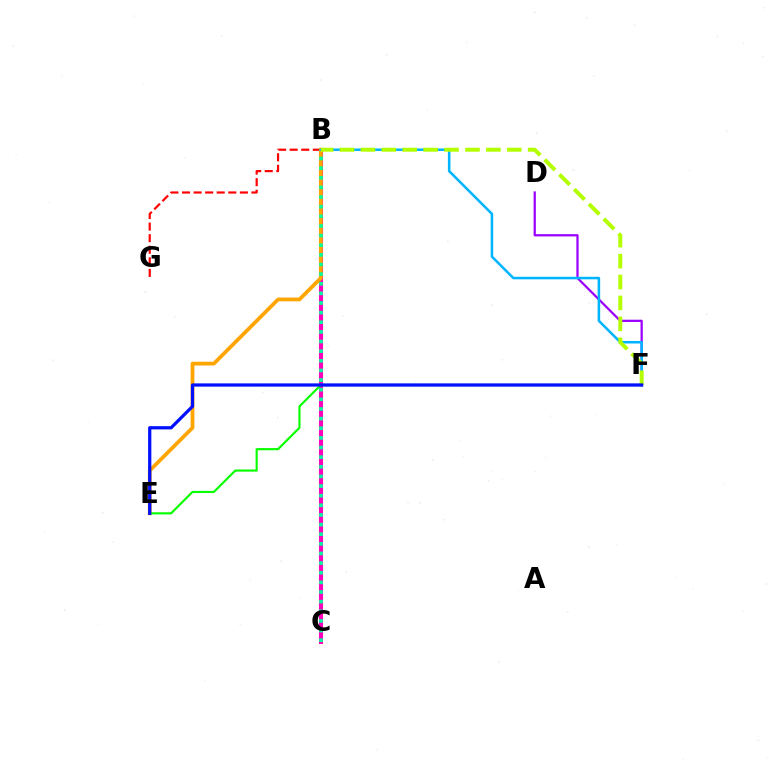{('D', 'F'): [{'color': '#9b00ff', 'line_style': 'solid', 'thickness': 1.62}], ('B', 'C'): [{'color': '#ff00bd', 'line_style': 'solid', 'thickness': 2.93}, {'color': '#00ff9d', 'line_style': 'dotted', 'thickness': 2.62}], ('B', 'G'): [{'color': '#ff0000', 'line_style': 'dashed', 'thickness': 1.57}], ('B', 'E'): [{'color': '#ffa500', 'line_style': 'solid', 'thickness': 2.7}], ('B', 'F'): [{'color': '#00b5ff', 'line_style': 'solid', 'thickness': 1.83}, {'color': '#b3ff00', 'line_style': 'dashed', 'thickness': 2.84}], ('E', 'F'): [{'color': '#08ff00', 'line_style': 'solid', 'thickness': 1.55}, {'color': '#0010ff', 'line_style': 'solid', 'thickness': 2.33}]}